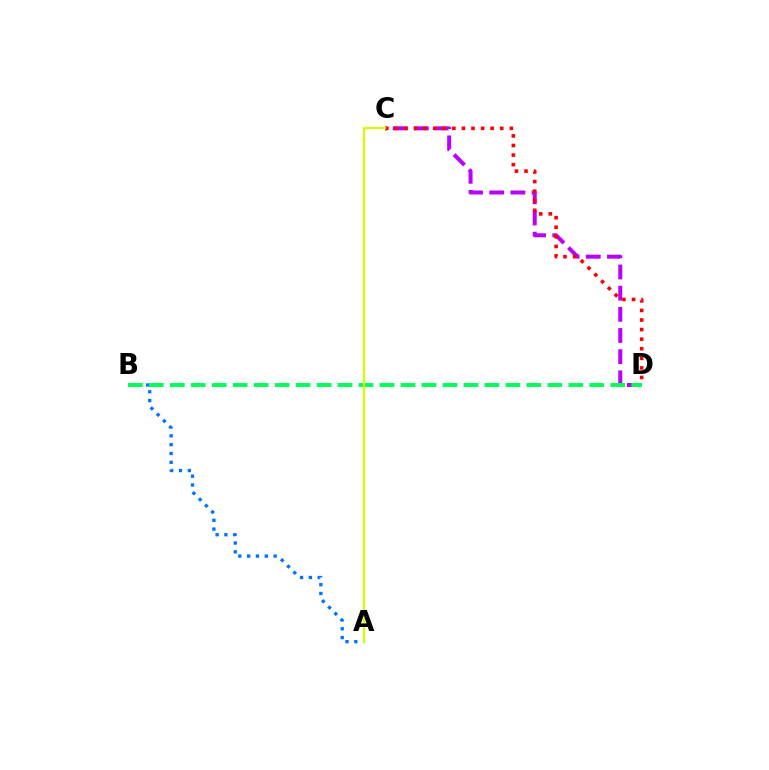{('A', 'B'): [{'color': '#0074ff', 'line_style': 'dotted', 'thickness': 2.4}], ('C', 'D'): [{'color': '#b900ff', 'line_style': 'dashed', 'thickness': 2.88}, {'color': '#ff0000', 'line_style': 'dotted', 'thickness': 2.6}], ('B', 'D'): [{'color': '#00ff5c', 'line_style': 'dashed', 'thickness': 2.85}], ('A', 'C'): [{'color': '#d1ff00', 'line_style': 'solid', 'thickness': 1.62}]}